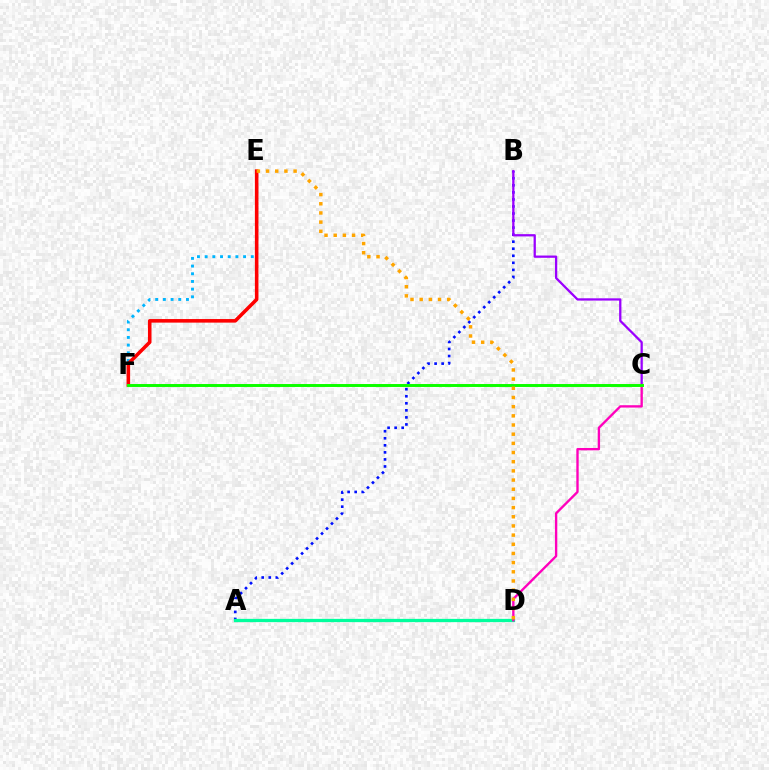{('A', 'B'): [{'color': '#0010ff', 'line_style': 'dotted', 'thickness': 1.91}], ('B', 'C'): [{'color': '#9b00ff', 'line_style': 'solid', 'thickness': 1.64}], ('E', 'F'): [{'color': '#00b5ff', 'line_style': 'dotted', 'thickness': 2.09}, {'color': '#ff0000', 'line_style': 'solid', 'thickness': 2.57}], ('A', 'D'): [{'color': '#00ff9d', 'line_style': 'solid', 'thickness': 2.35}], ('C', 'D'): [{'color': '#ff00bd', 'line_style': 'solid', 'thickness': 1.7}], ('C', 'F'): [{'color': '#b3ff00', 'line_style': 'solid', 'thickness': 2.04}, {'color': '#08ff00', 'line_style': 'solid', 'thickness': 2.06}], ('D', 'E'): [{'color': '#ffa500', 'line_style': 'dotted', 'thickness': 2.49}]}